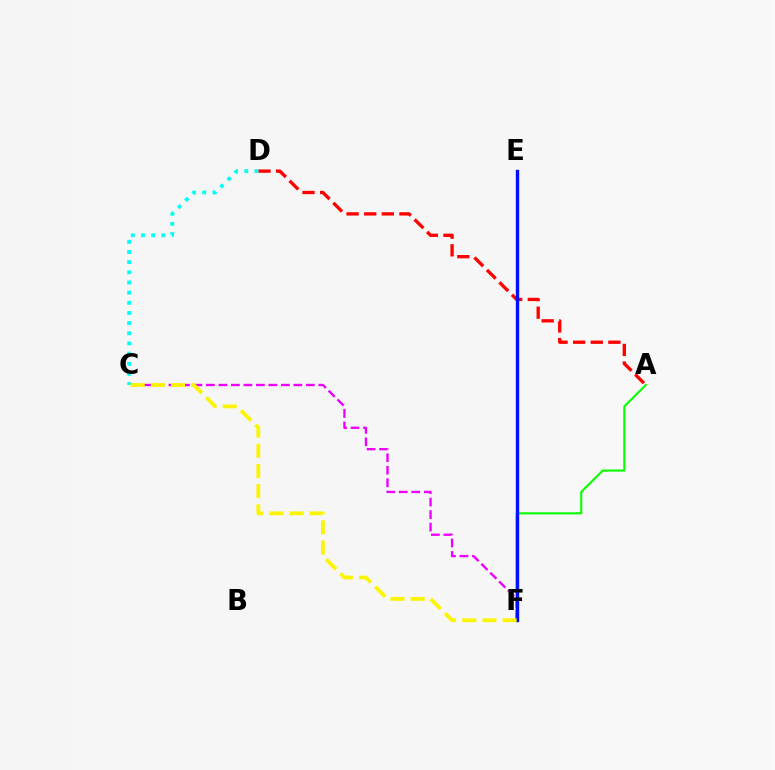{('A', 'D'): [{'color': '#ff0000', 'line_style': 'dashed', 'thickness': 2.39}], ('C', 'D'): [{'color': '#00fff6', 'line_style': 'dotted', 'thickness': 2.76}], ('A', 'F'): [{'color': '#08ff00', 'line_style': 'solid', 'thickness': 1.52}], ('C', 'F'): [{'color': '#ee00ff', 'line_style': 'dashed', 'thickness': 1.7}, {'color': '#fcf500', 'line_style': 'dashed', 'thickness': 2.74}], ('E', 'F'): [{'color': '#0010ff', 'line_style': 'solid', 'thickness': 2.44}]}